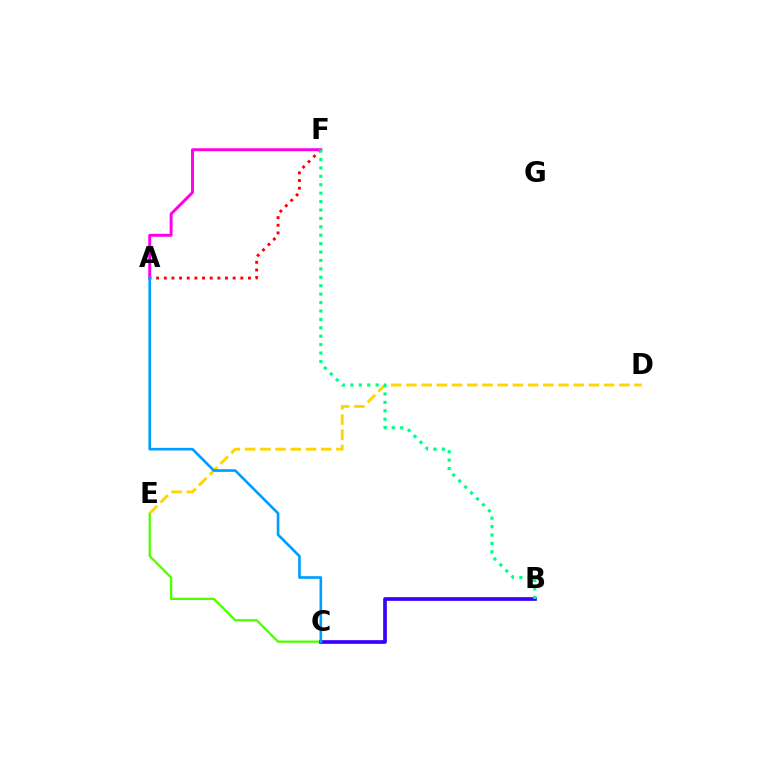{('C', 'E'): [{'color': '#4fff00', 'line_style': 'solid', 'thickness': 1.65}], ('D', 'E'): [{'color': '#ffd500', 'line_style': 'dashed', 'thickness': 2.07}], ('B', 'C'): [{'color': '#3700ff', 'line_style': 'solid', 'thickness': 2.65}], ('A', 'F'): [{'color': '#ff0000', 'line_style': 'dotted', 'thickness': 2.08}, {'color': '#ff00ed', 'line_style': 'solid', 'thickness': 2.12}], ('A', 'C'): [{'color': '#009eff', 'line_style': 'solid', 'thickness': 1.9}], ('B', 'F'): [{'color': '#00ff86', 'line_style': 'dotted', 'thickness': 2.29}]}